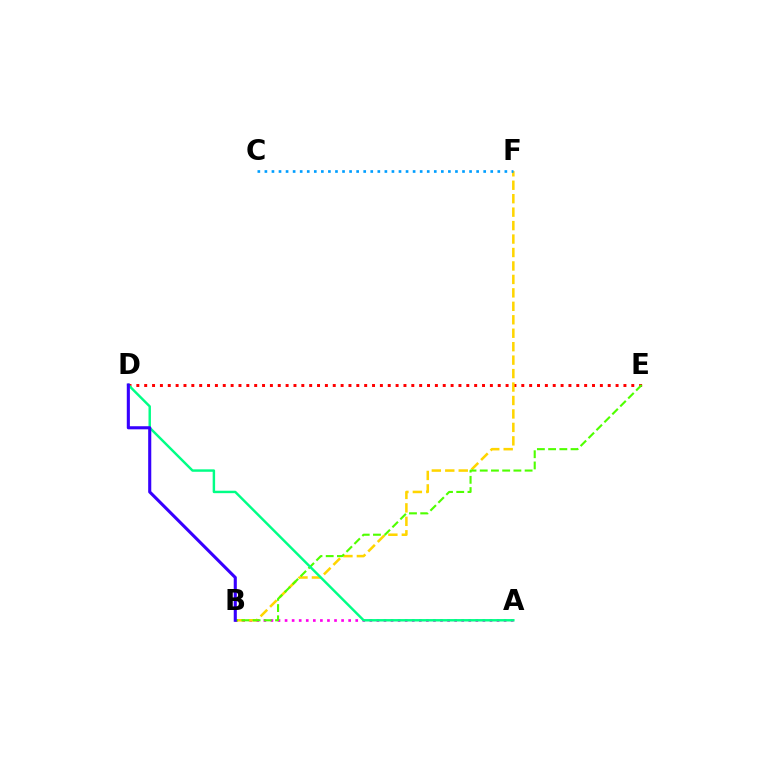{('A', 'B'): [{'color': '#ff00ed', 'line_style': 'dotted', 'thickness': 1.92}], ('D', 'E'): [{'color': '#ff0000', 'line_style': 'dotted', 'thickness': 2.13}], ('B', 'F'): [{'color': '#ffd500', 'line_style': 'dashed', 'thickness': 1.83}], ('B', 'E'): [{'color': '#4fff00', 'line_style': 'dashed', 'thickness': 1.52}], ('C', 'F'): [{'color': '#009eff', 'line_style': 'dotted', 'thickness': 1.92}], ('A', 'D'): [{'color': '#00ff86', 'line_style': 'solid', 'thickness': 1.76}], ('B', 'D'): [{'color': '#3700ff', 'line_style': 'solid', 'thickness': 2.23}]}